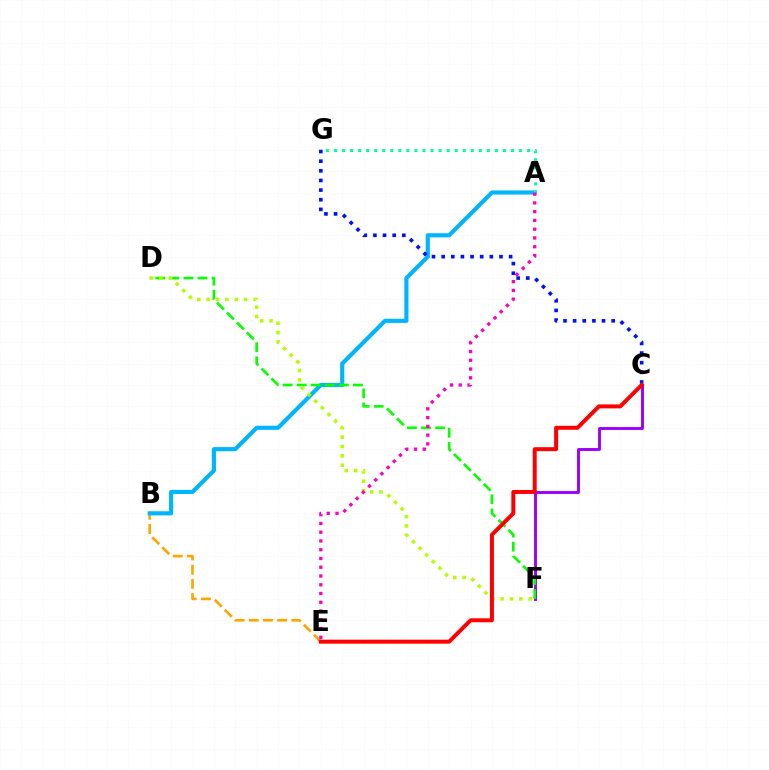{('B', 'E'): [{'color': '#ffa500', 'line_style': 'dashed', 'thickness': 1.93}], ('A', 'B'): [{'color': '#00b5ff', 'line_style': 'solid', 'thickness': 2.98}], ('C', 'F'): [{'color': '#9b00ff', 'line_style': 'solid', 'thickness': 2.09}], ('C', 'G'): [{'color': '#0010ff', 'line_style': 'dotted', 'thickness': 2.62}], ('D', 'F'): [{'color': '#08ff00', 'line_style': 'dashed', 'thickness': 1.91}, {'color': '#b3ff00', 'line_style': 'dotted', 'thickness': 2.54}], ('A', 'G'): [{'color': '#00ff9d', 'line_style': 'dotted', 'thickness': 2.19}], ('C', 'E'): [{'color': '#ff0000', 'line_style': 'solid', 'thickness': 2.86}], ('A', 'E'): [{'color': '#ff00bd', 'line_style': 'dotted', 'thickness': 2.38}]}